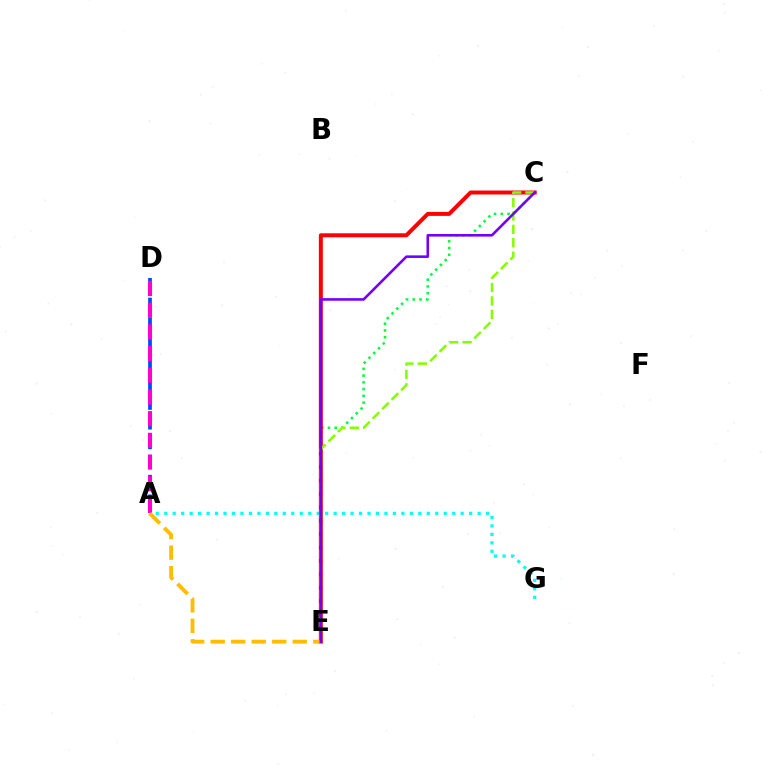{('A', 'D'): [{'color': '#004bff', 'line_style': 'dashed', 'thickness': 2.67}, {'color': '#ff00cf', 'line_style': 'dashed', 'thickness': 2.95}], ('C', 'E'): [{'color': '#00ff39', 'line_style': 'dotted', 'thickness': 1.83}, {'color': '#ff0000', 'line_style': 'solid', 'thickness': 2.86}, {'color': '#84ff00', 'line_style': 'dashed', 'thickness': 1.82}, {'color': '#7200ff', 'line_style': 'solid', 'thickness': 1.87}], ('A', 'G'): [{'color': '#00fff6', 'line_style': 'dotted', 'thickness': 2.3}], ('A', 'E'): [{'color': '#ffbd00', 'line_style': 'dashed', 'thickness': 2.79}]}